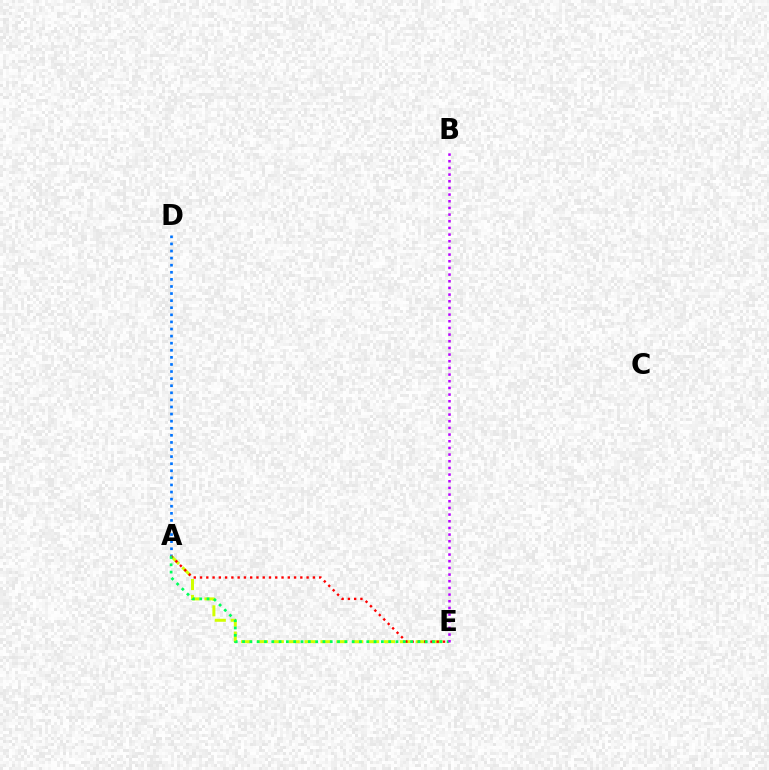{('A', 'D'): [{'color': '#0074ff', 'line_style': 'dotted', 'thickness': 1.93}], ('A', 'E'): [{'color': '#d1ff00', 'line_style': 'dashed', 'thickness': 2.16}, {'color': '#ff0000', 'line_style': 'dotted', 'thickness': 1.7}, {'color': '#00ff5c', 'line_style': 'dotted', 'thickness': 1.99}], ('B', 'E'): [{'color': '#b900ff', 'line_style': 'dotted', 'thickness': 1.81}]}